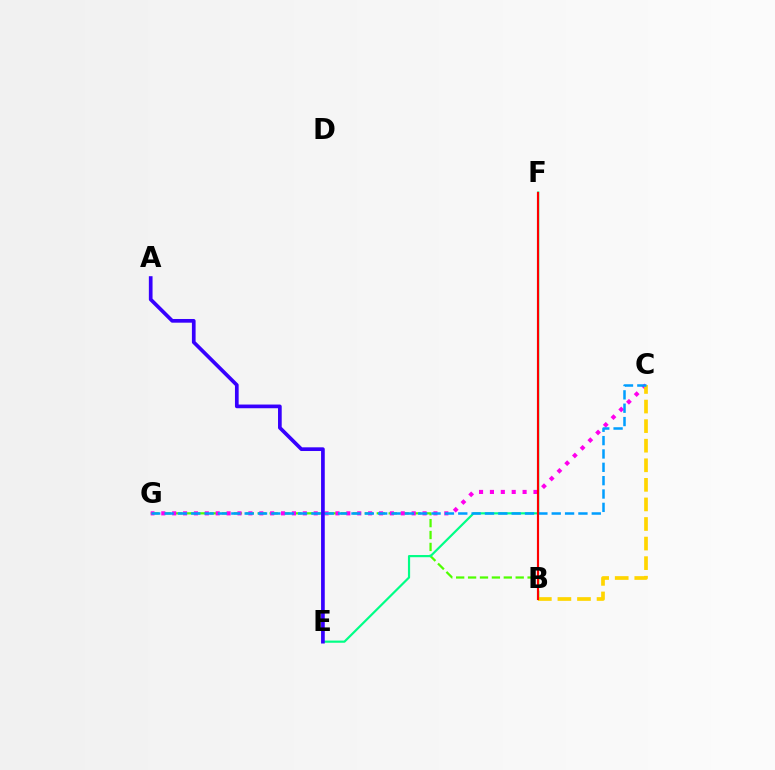{('B', 'G'): [{'color': '#4fff00', 'line_style': 'dashed', 'thickness': 1.62}], ('E', 'F'): [{'color': '#00ff86', 'line_style': 'solid', 'thickness': 1.57}], ('C', 'G'): [{'color': '#ff00ed', 'line_style': 'dotted', 'thickness': 2.96}, {'color': '#009eff', 'line_style': 'dashed', 'thickness': 1.81}], ('B', 'C'): [{'color': '#ffd500', 'line_style': 'dashed', 'thickness': 2.66}], ('A', 'E'): [{'color': '#3700ff', 'line_style': 'solid', 'thickness': 2.66}], ('B', 'F'): [{'color': '#ff0000', 'line_style': 'solid', 'thickness': 1.56}]}